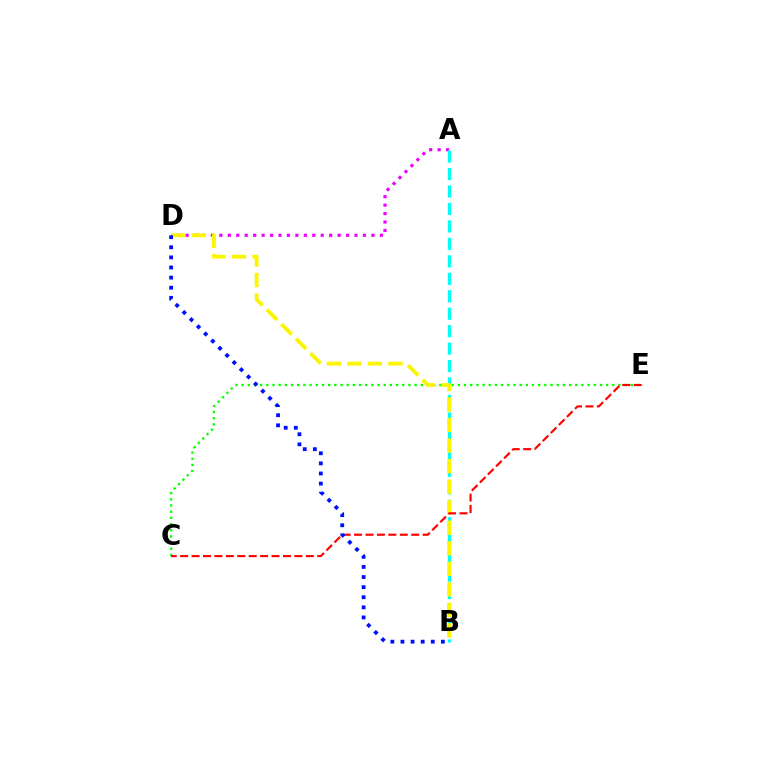{('C', 'E'): [{'color': '#08ff00', 'line_style': 'dotted', 'thickness': 1.68}, {'color': '#ff0000', 'line_style': 'dashed', 'thickness': 1.55}], ('A', 'D'): [{'color': '#ee00ff', 'line_style': 'dotted', 'thickness': 2.3}], ('A', 'B'): [{'color': '#00fff6', 'line_style': 'dashed', 'thickness': 2.37}], ('B', 'D'): [{'color': '#fcf500', 'line_style': 'dashed', 'thickness': 2.79}, {'color': '#0010ff', 'line_style': 'dotted', 'thickness': 2.75}]}